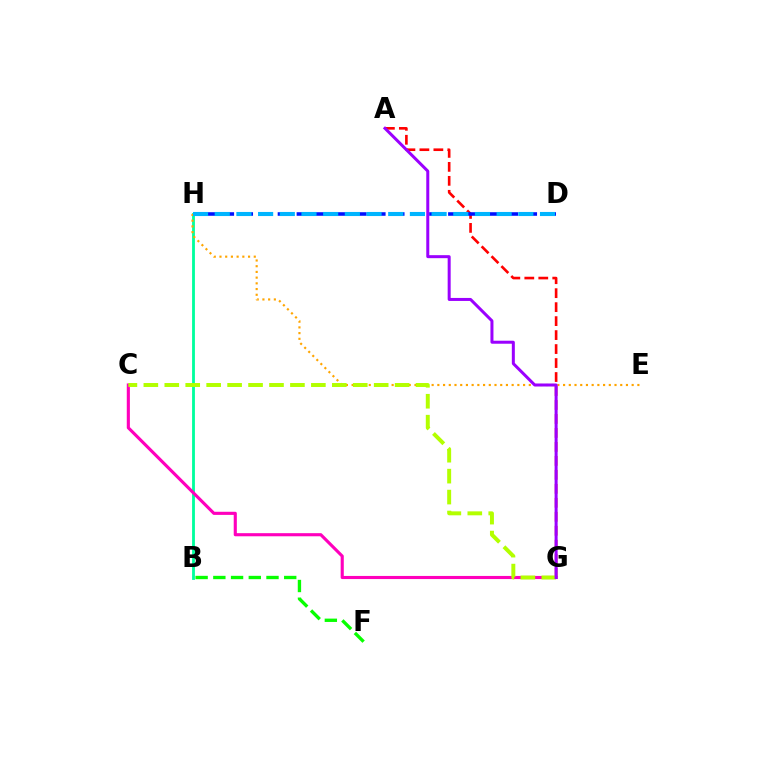{('B', 'H'): [{'color': '#00ff9d', 'line_style': 'solid', 'thickness': 2.03}], ('A', 'G'): [{'color': '#ff0000', 'line_style': 'dashed', 'thickness': 1.9}, {'color': '#9b00ff', 'line_style': 'solid', 'thickness': 2.17}], ('E', 'H'): [{'color': '#ffa500', 'line_style': 'dotted', 'thickness': 1.55}], ('D', 'H'): [{'color': '#0010ff', 'line_style': 'dashed', 'thickness': 2.57}, {'color': '#00b5ff', 'line_style': 'dashed', 'thickness': 2.95}], ('B', 'F'): [{'color': '#08ff00', 'line_style': 'dashed', 'thickness': 2.41}], ('C', 'G'): [{'color': '#ff00bd', 'line_style': 'solid', 'thickness': 2.25}, {'color': '#b3ff00', 'line_style': 'dashed', 'thickness': 2.84}]}